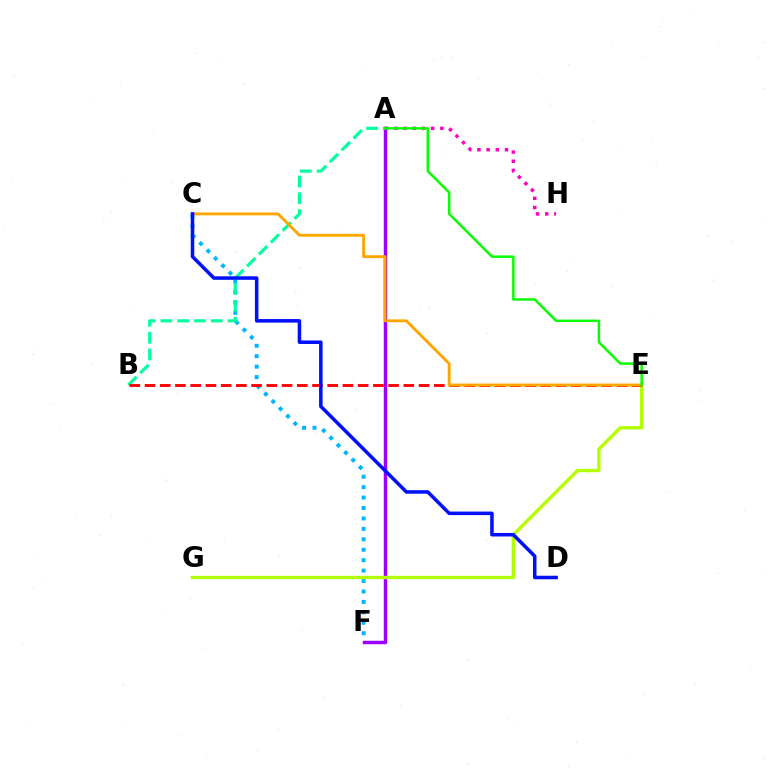{('A', 'F'): [{'color': '#9b00ff', 'line_style': 'solid', 'thickness': 2.5}], ('C', 'F'): [{'color': '#00b5ff', 'line_style': 'dotted', 'thickness': 2.83}], ('A', 'B'): [{'color': '#00ff9d', 'line_style': 'dashed', 'thickness': 2.28}], ('E', 'G'): [{'color': '#b3ff00', 'line_style': 'solid', 'thickness': 2.44}], ('B', 'E'): [{'color': '#ff0000', 'line_style': 'dashed', 'thickness': 2.07}], ('A', 'H'): [{'color': '#ff00bd', 'line_style': 'dotted', 'thickness': 2.5}], ('C', 'E'): [{'color': '#ffa500', 'line_style': 'solid', 'thickness': 2.07}], ('A', 'E'): [{'color': '#08ff00', 'line_style': 'solid', 'thickness': 1.79}], ('C', 'D'): [{'color': '#0010ff', 'line_style': 'solid', 'thickness': 2.54}]}